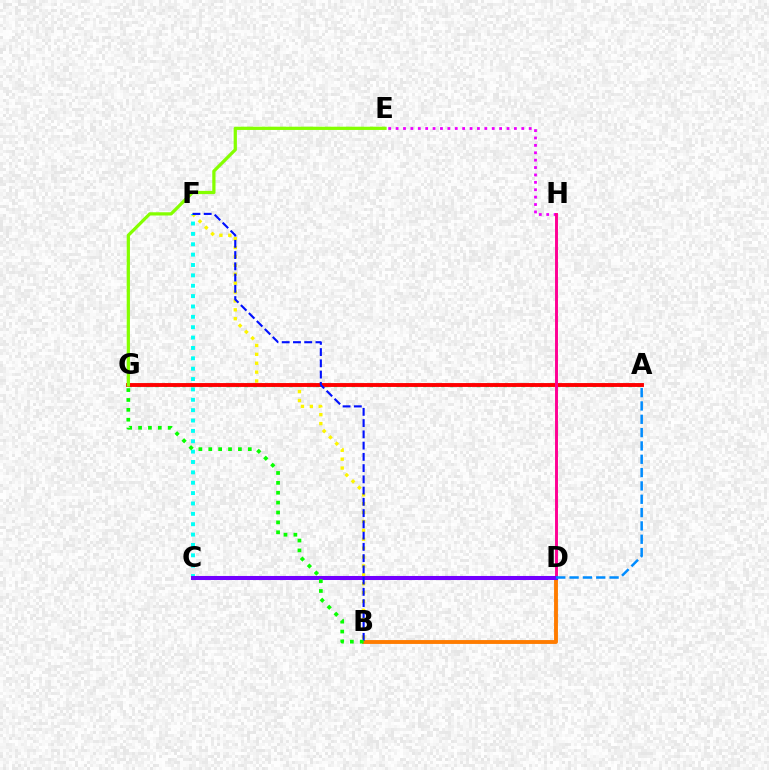{('A', 'G'): [{'color': '#00ff74', 'line_style': 'dotted', 'thickness': 2.43}, {'color': '#ff0000', 'line_style': 'solid', 'thickness': 2.79}], ('B', 'F'): [{'color': '#fcf500', 'line_style': 'dotted', 'thickness': 2.42}, {'color': '#0010ff', 'line_style': 'dashed', 'thickness': 1.53}], ('E', 'H'): [{'color': '#ee00ff', 'line_style': 'dotted', 'thickness': 2.01}], ('B', 'D'): [{'color': '#ff7c00', 'line_style': 'solid', 'thickness': 2.79}], ('C', 'F'): [{'color': '#00fff6', 'line_style': 'dotted', 'thickness': 2.82}], ('D', 'H'): [{'color': '#ff0094', 'line_style': 'solid', 'thickness': 2.11}], ('C', 'D'): [{'color': '#7200ff', 'line_style': 'solid', 'thickness': 2.91}], ('E', 'G'): [{'color': '#84ff00', 'line_style': 'solid', 'thickness': 2.33}], ('B', 'G'): [{'color': '#08ff00', 'line_style': 'dotted', 'thickness': 2.69}], ('A', 'D'): [{'color': '#008cff', 'line_style': 'dashed', 'thickness': 1.81}]}